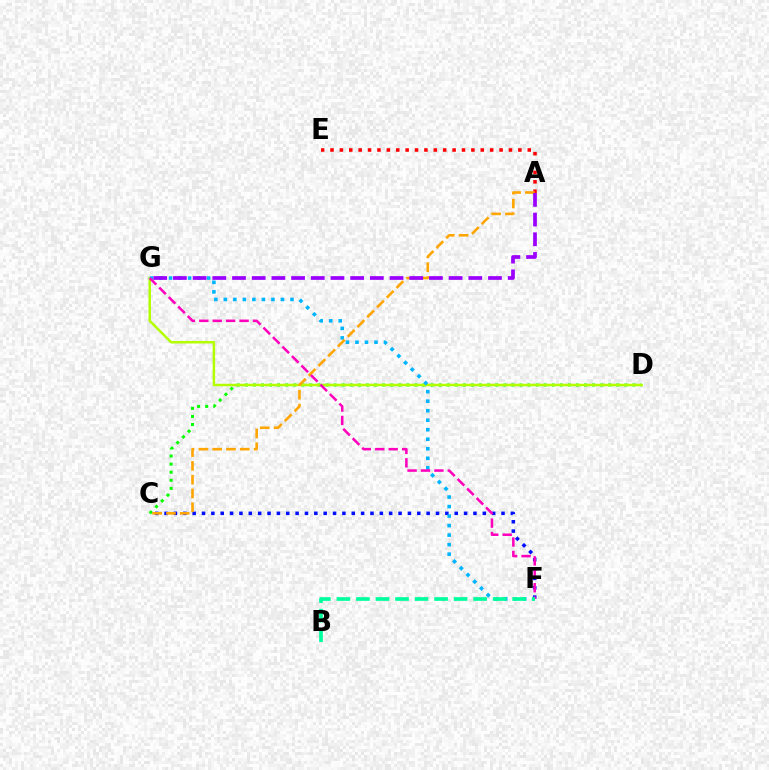{('C', 'D'): [{'color': '#08ff00', 'line_style': 'dotted', 'thickness': 2.19}], ('D', 'G'): [{'color': '#b3ff00', 'line_style': 'solid', 'thickness': 1.79}], ('A', 'E'): [{'color': '#ff0000', 'line_style': 'dotted', 'thickness': 2.55}], ('C', 'F'): [{'color': '#0010ff', 'line_style': 'dotted', 'thickness': 2.54}], ('F', 'G'): [{'color': '#00b5ff', 'line_style': 'dotted', 'thickness': 2.59}, {'color': '#ff00bd', 'line_style': 'dashed', 'thickness': 1.82}], ('A', 'C'): [{'color': '#ffa500', 'line_style': 'dashed', 'thickness': 1.87}], ('A', 'G'): [{'color': '#9b00ff', 'line_style': 'dashed', 'thickness': 2.68}], ('B', 'F'): [{'color': '#00ff9d', 'line_style': 'dashed', 'thickness': 2.65}]}